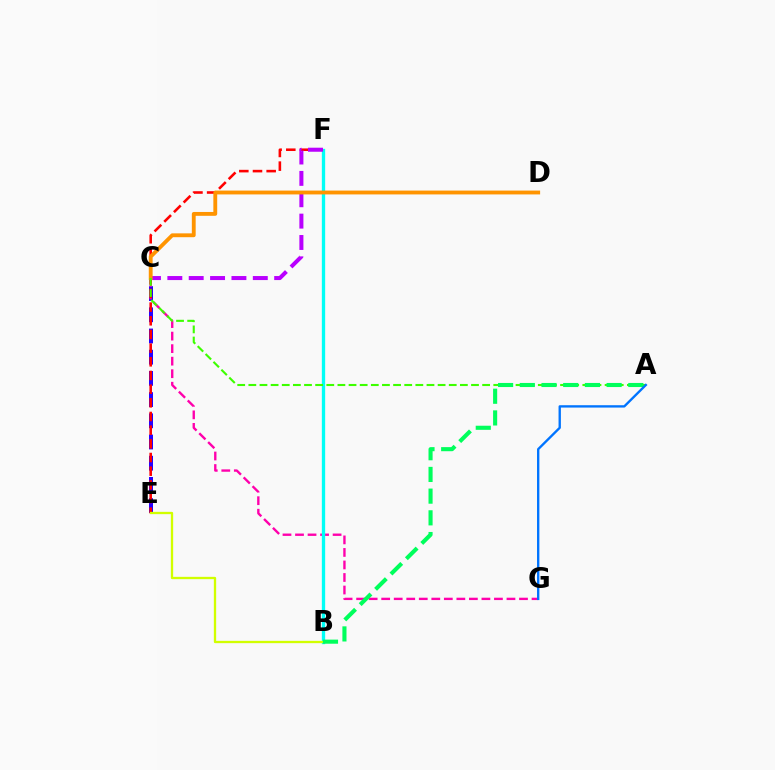{('C', 'E'): [{'color': '#2500ff', 'line_style': 'dashed', 'thickness': 2.88}], ('C', 'G'): [{'color': '#ff00ac', 'line_style': 'dashed', 'thickness': 1.7}], ('B', 'F'): [{'color': '#00fff6', 'line_style': 'solid', 'thickness': 2.38}], ('E', 'F'): [{'color': '#ff0000', 'line_style': 'dashed', 'thickness': 1.86}], ('C', 'F'): [{'color': '#b900ff', 'line_style': 'dashed', 'thickness': 2.9}], ('C', 'D'): [{'color': '#ff9400', 'line_style': 'solid', 'thickness': 2.77}], ('B', 'E'): [{'color': '#d1ff00', 'line_style': 'solid', 'thickness': 1.66}], ('A', 'C'): [{'color': '#3dff00', 'line_style': 'dashed', 'thickness': 1.51}], ('A', 'B'): [{'color': '#00ff5c', 'line_style': 'dashed', 'thickness': 2.95}], ('A', 'G'): [{'color': '#0074ff', 'line_style': 'solid', 'thickness': 1.69}]}